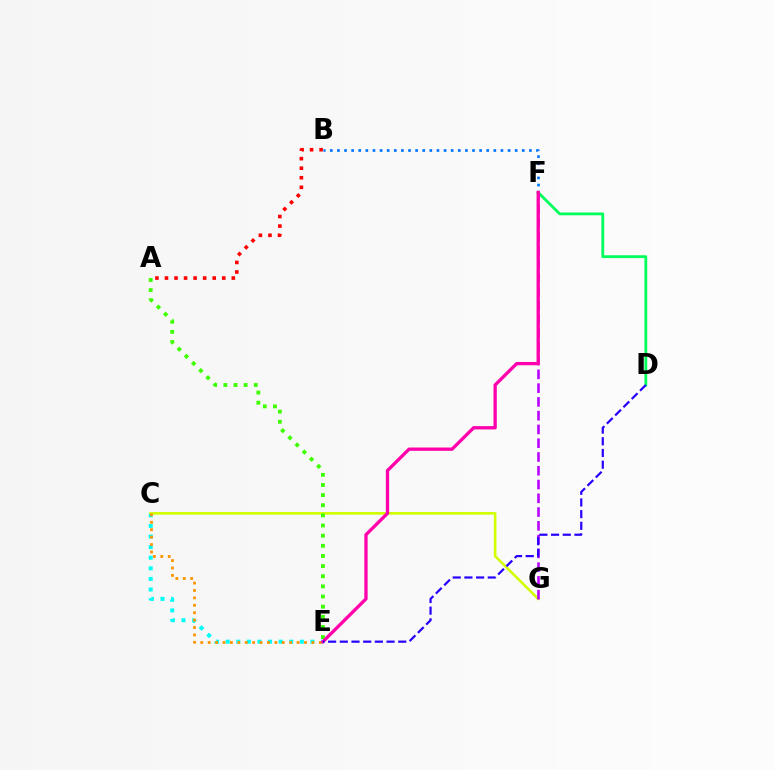{('C', 'E'): [{'color': '#00fff6', 'line_style': 'dotted', 'thickness': 2.88}, {'color': '#ff9400', 'line_style': 'dotted', 'thickness': 2.01}], ('C', 'G'): [{'color': '#d1ff00', 'line_style': 'solid', 'thickness': 1.88}], ('B', 'F'): [{'color': '#0074ff', 'line_style': 'dotted', 'thickness': 1.93}], ('D', 'F'): [{'color': '#00ff5c', 'line_style': 'solid', 'thickness': 2.03}], ('F', 'G'): [{'color': '#b900ff', 'line_style': 'dashed', 'thickness': 1.87}], ('A', 'E'): [{'color': '#3dff00', 'line_style': 'dotted', 'thickness': 2.76}], ('E', 'F'): [{'color': '#ff00ac', 'line_style': 'solid', 'thickness': 2.38}], ('D', 'E'): [{'color': '#2500ff', 'line_style': 'dashed', 'thickness': 1.59}], ('A', 'B'): [{'color': '#ff0000', 'line_style': 'dotted', 'thickness': 2.59}]}